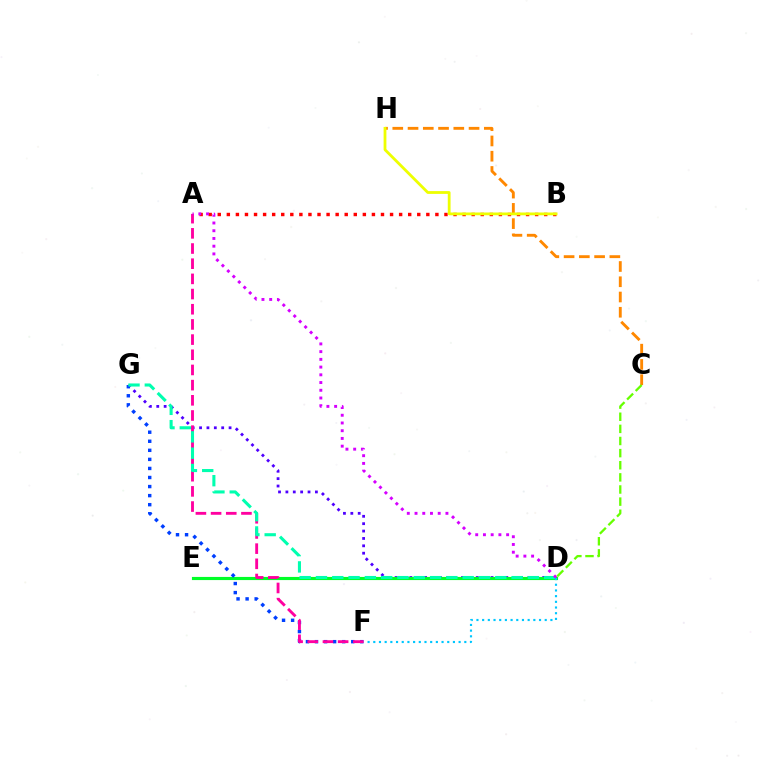{('D', 'G'): [{'color': '#4f00ff', 'line_style': 'dotted', 'thickness': 2.0}, {'color': '#00ffaf', 'line_style': 'dashed', 'thickness': 2.21}], ('A', 'B'): [{'color': '#ff0000', 'line_style': 'dotted', 'thickness': 2.46}], ('D', 'E'): [{'color': '#00ff27', 'line_style': 'solid', 'thickness': 2.26}], ('F', 'G'): [{'color': '#003fff', 'line_style': 'dotted', 'thickness': 2.46}], ('A', 'F'): [{'color': '#ff00a0', 'line_style': 'dashed', 'thickness': 2.06}], ('C', 'H'): [{'color': '#ff8800', 'line_style': 'dashed', 'thickness': 2.07}], ('D', 'F'): [{'color': '#00c7ff', 'line_style': 'dotted', 'thickness': 1.55}], ('A', 'D'): [{'color': '#d600ff', 'line_style': 'dotted', 'thickness': 2.1}], ('C', 'D'): [{'color': '#66ff00', 'line_style': 'dashed', 'thickness': 1.65}], ('B', 'H'): [{'color': '#eeff00', 'line_style': 'solid', 'thickness': 2.01}]}